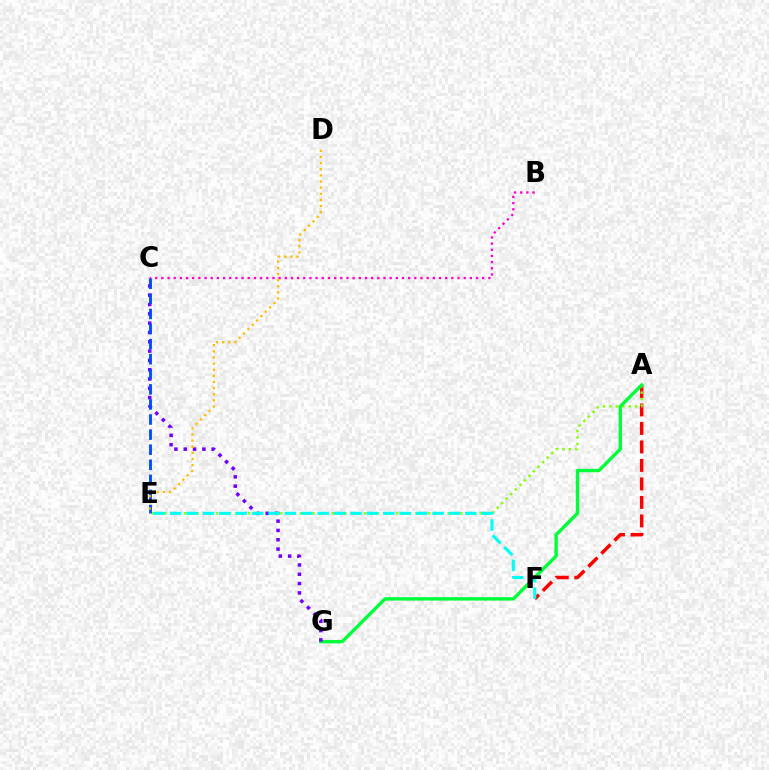{('A', 'F'): [{'color': '#ff0000', 'line_style': 'dashed', 'thickness': 2.51}], ('A', 'E'): [{'color': '#84ff00', 'line_style': 'dotted', 'thickness': 1.75}], ('B', 'C'): [{'color': '#ff00cf', 'line_style': 'dotted', 'thickness': 1.68}], ('A', 'G'): [{'color': '#00ff39', 'line_style': 'solid', 'thickness': 2.44}], ('C', 'G'): [{'color': '#7200ff', 'line_style': 'dotted', 'thickness': 2.53}], ('C', 'E'): [{'color': '#004bff', 'line_style': 'dashed', 'thickness': 2.05}], ('D', 'E'): [{'color': '#ffbd00', 'line_style': 'dotted', 'thickness': 1.67}], ('E', 'F'): [{'color': '#00fff6', 'line_style': 'dashed', 'thickness': 2.23}]}